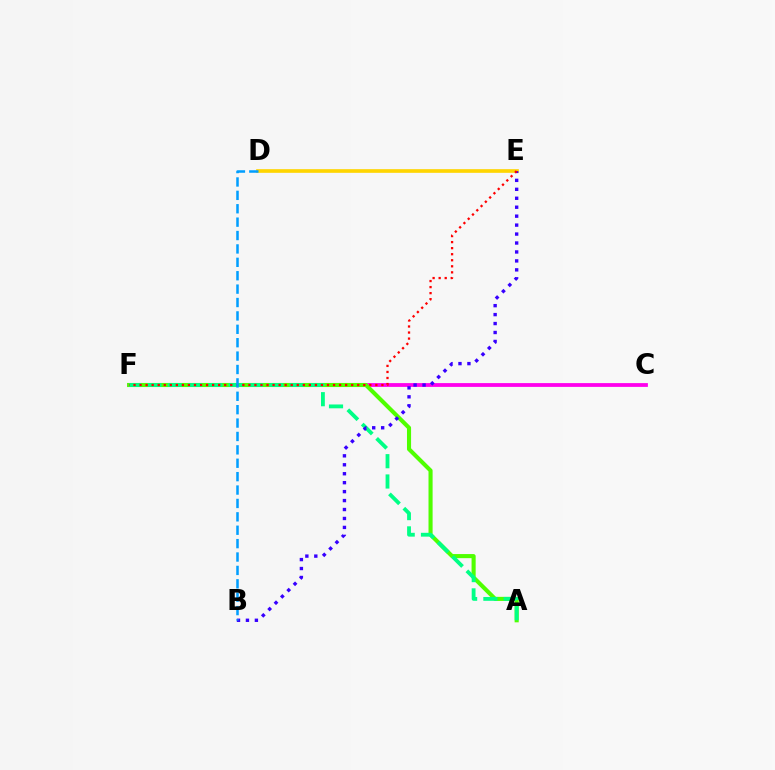{('C', 'F'): [{'color': '#ff00ed', 'line_style': 'solid', 'thickness': 2.73}], ('A', 'F'): [{'color': '#4fff00', 'line_style': 'solid', 'thickness': 2.95}, {'color': '#00ff86', 'line_style': 'dashed', 'thickness': 2.76}], ('D', 'E'): [{'color': '#ffd500', 'line_style': 'solid', 'thickness': 2.63}], ('B', 'E'): [{'color': '#3700ff', 'line_style': 'dotted', 'thickness': 2.43}], ('E', 'F'): [{'color': '#ff0000', 'line_style': 'dotted', 'thickness': 1.64}], ('B', 'D'): [{'color': '#009eff', 'line_style': 'dashed', 'thickness': 1.82}]}